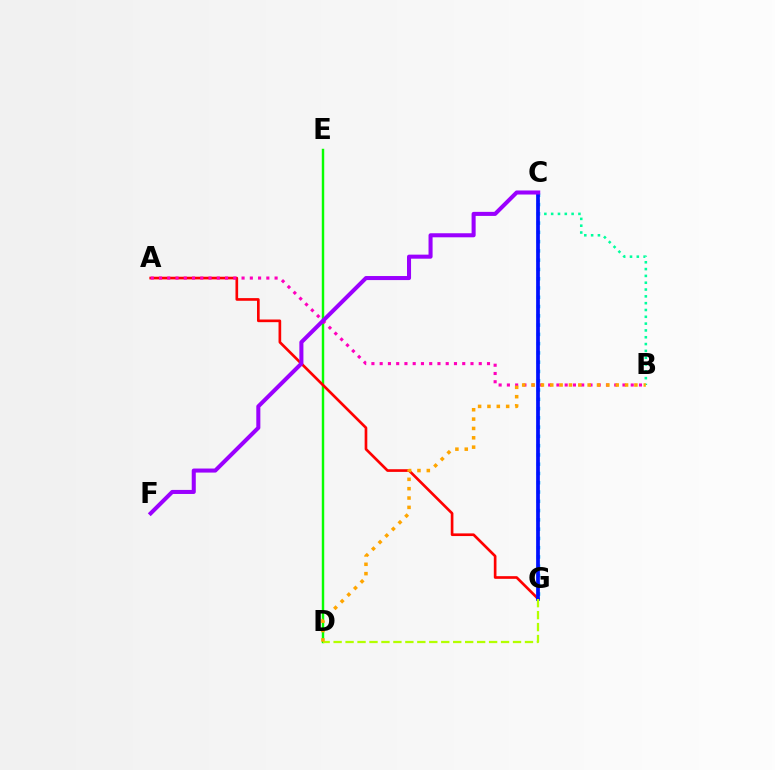{('C', 'G'): [{'color': '#00b5ff', 'line_style': 'dotted', 'thickness': 2.52}, {'color': '#0010ff', 'line_style': 'solid', 'thickness': 2.68}], ('D', 'E'): [{'color': '#08ff00', 'line_style': 'solid', 'thickness': 1.75}], ('A', 'G'): [{'color': '#ff0000', 'line_style': 'solid', 'thickness': 1.92}], ('B', 'C'): [{'color': '#00ff9d', 'line_style': 'dotted', 'thickness': 1.85}], ('A', 'B'): [{'color': '#ff00bd', 'line_style': 'dotted', 'thickness': 2.24}], ('D', 'G'): [{'color': '#b3ff00', 'line_style': 'dashed', 'thickness': 1.62}], ('B', 'D'): [{'color': '#ffa500', 'line_style': 'dotted', 'thickness': 2.54}], ('C', 'F'): [{'color': '#9b00ff', 'line_style': 'solid', 'thickness': 2.91}]}